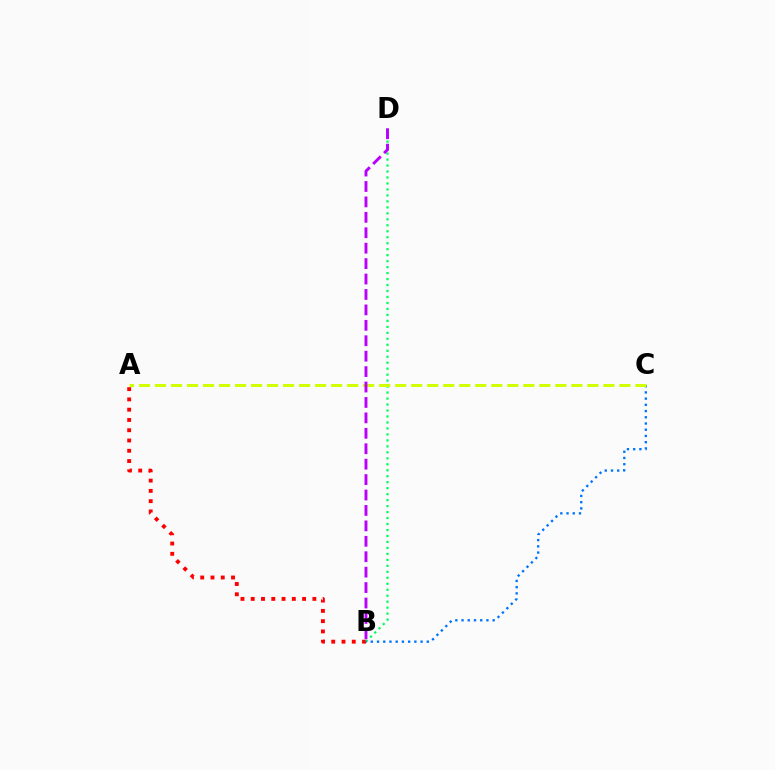{('A', 'B'): [{'color': '#ff0000', 'line_style': 'dotted', 'thickness': 2.79}], ('B', 'D'): [{'color': '#00ff5c', 'line_style': 'dotted', 'thickness': 1.62}, {'color': '#b900ff', 'line_style': 'dashed', 'thickness': 2.1}], ('B', 'C'): [{'color': '#0074ff', 'line_style': 'dotted', 'thickness': 1.69}], ('A', 'C'): [{'color': '#d1ff00', 'line_style': 'dashed', 'thickness': 2.18}]}